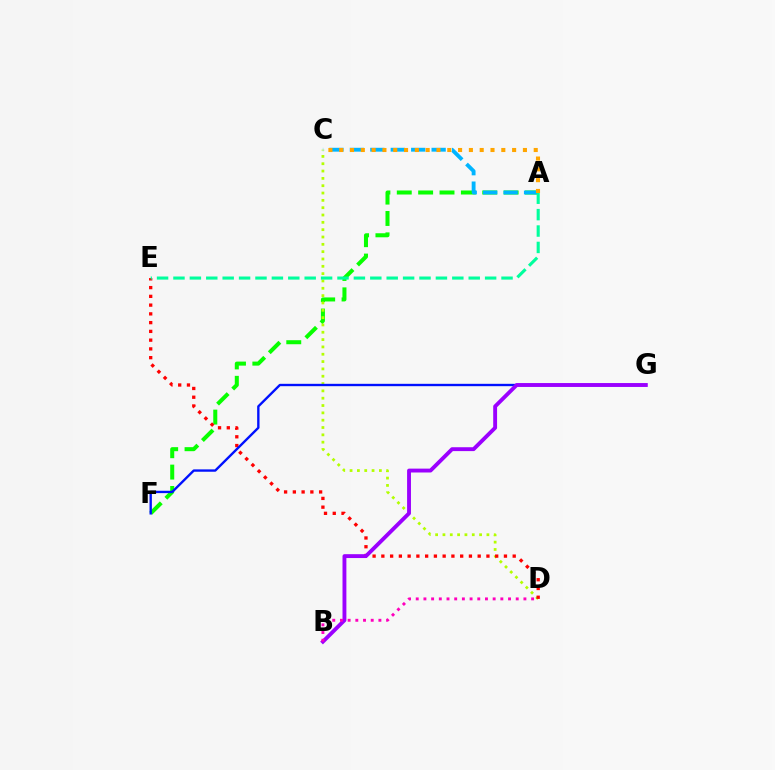{('A', 'F'): [{'color': '#08ff00', 'line_style': 'dashed', 'thickness': 2.9}], ('C', 'D'): [{'color': '#b3ff00', 'line_style': 'dotted', 'thickness': 1.99}], ('D', 'E'): [{'color': '#ff0000', 'line_style': 'dotted', 'thickness': 2.38}], ('F', 'G'): [{'color': '#0010ff', 'line_style': 'solid', 'thickness': 1.7}], ('A', 'C'): [{'color': '#00b5ff', 'line_style': 'dashed', 'thickness': 2.78}, {'color': '#ffa500', 'line_style': 'dotted', 'thickness': 2.94}], ('B', 'G'): [{'color': '#9b00ff', 'line_style': 'solid', 'thickness': 2.79}], ('B', 'D'): [{'color': '#ff00bd', 'line_style': 'dotted', 'thickness': 2.09}], ('A', 'E'): [{'color': '#00ff9d', 'line_style': 'dashed', 'thickness': 2.23}]}